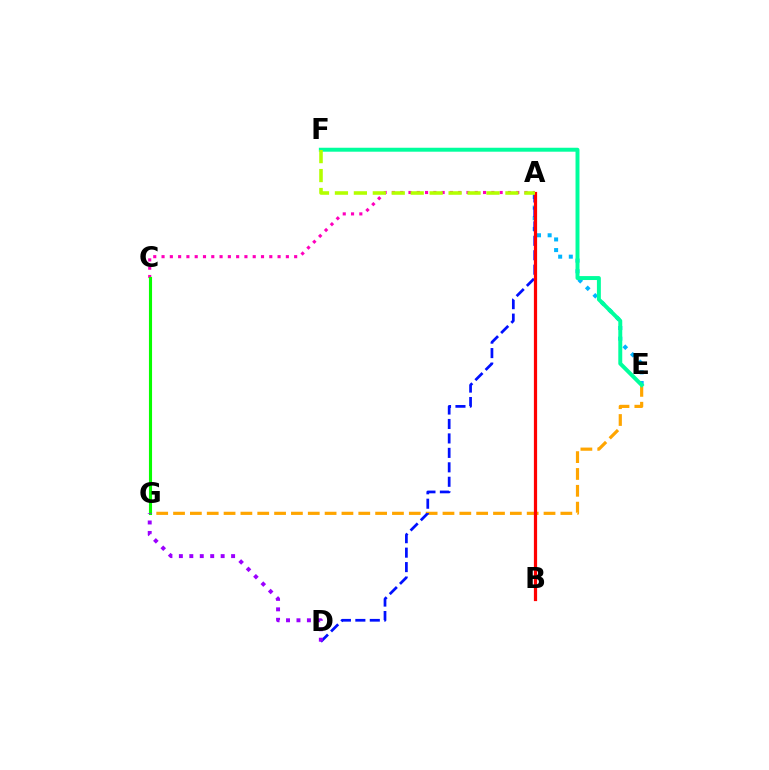{('E', 'G'): [{'color': '#ffa500', 'line_style': 'dashed', 'thickness': 2.29}], ('A', 'E'): [{'color': '#00b5ff', 'line_style': 'dotted', 'thickness': 2.89}], ('A', 'D'): [{'color': '#0010ff', 'line_style': 'dashed', 'thickness': 1.96}], ('A', 'C'): [{'color': '#ff00bd', 'line_style': 'dotted', 'thickness': 2.25}], ('E', 'F'): [{'color': '#00ff9d', 'line_style': 'solid', 'thickness': 2.85}], ('C', 'G'): [{'color': '#08ff00', 'line_style': 'solid', 'thickness': 2.24}], ('A', 'B'): [{'color': '#ff0000', 'line_style': 'solid', 'thickness': 2.32}], ('A', 'F'): [{'color': '#b3ff00', 'line_style': 'dashed', 'thickness': 2.57}], ('D', 'G'): [{'color': '#9b00ff', 'line_style': 'dotted', 'thickness': 2.84}]}